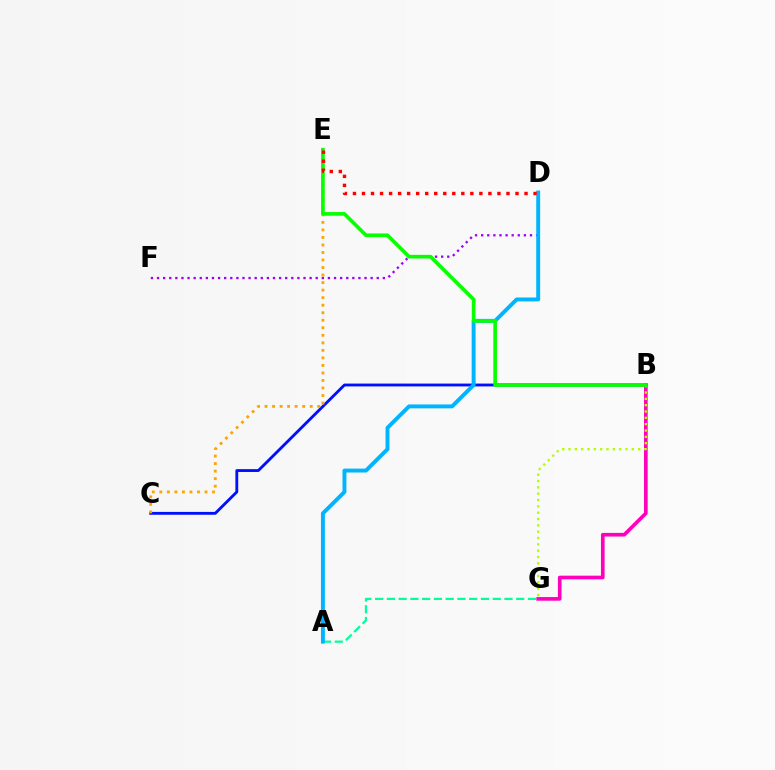{('A', 'G'): [{'color': '#00ff9d', 'line_style': 'dashed', 'thickness': 1.6}], ('B', 'G'): [{'color': '#ff00bd', 'line_style': 'solid', 'thickness': 2.63}, {'color': '#b3ff00', 'line_style': 'dotted', 'thickness': 1.72}], ('D', 'F'): [{'color': '#9b00ff', 'line_style': 'dotted', 'thickness': 1.66}], ('B', 'C'): [{'color': '#0010ff', 'line_style': 'solid', 'thickness': 2.05}], ('A', 'D'): [{'color': '#00b5ff', 'line_style': 'solid', 'thickness': 2.83}], ('C', 'E'): [{'color': '#ffa500', 'line_style': 'dotted', 'thickness': 2.05}], ('B', 'E'): [{'color': '#08ff00', 'line_style': 'solid', 'thickness': 2.63}], ('D', 'E'): [{'color': '#ff0000', 'line_style': 'dotted', 'thickness': 2.45}]}